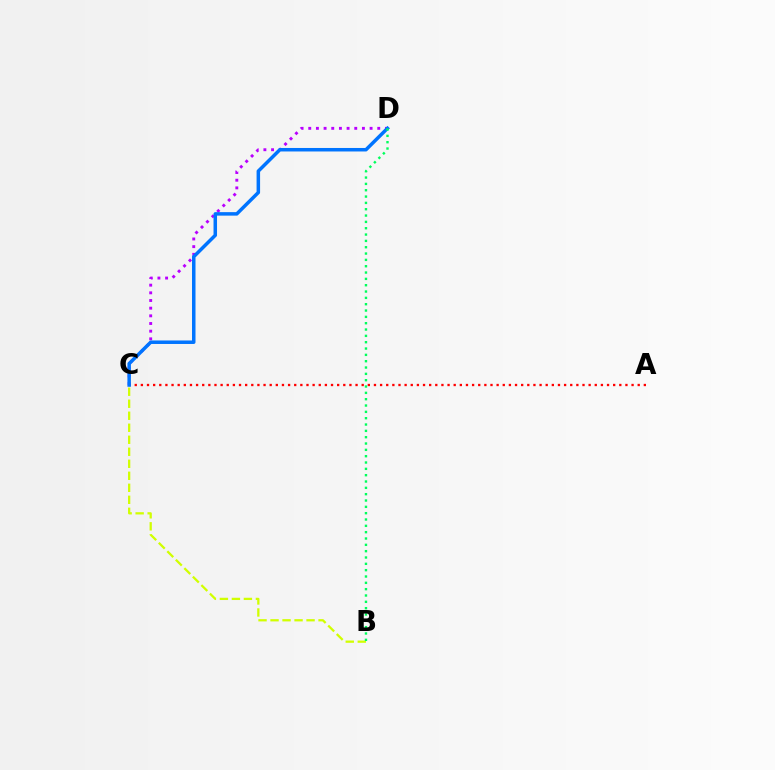{('B', 'C'): [{'color': '#d1ff00', 'line_style': 'dashed', 'thickness': 1.63}], ('C', 'D'): [{'color': '#b900ff', 'line_style': 'dotted', 'thickness': 2.08}, {'color': '#0074ff', 'line_style': 'solid', 'thickness': 2.52}], ('A', 'C'): [{'color': '#ff0000', 'line_style': 'dotted', 'thickness': 1.67}], ('B', 'D'): [{'color': '#00ff5c', 'line_style': 'dotted', 'thickness': 1.72}]}